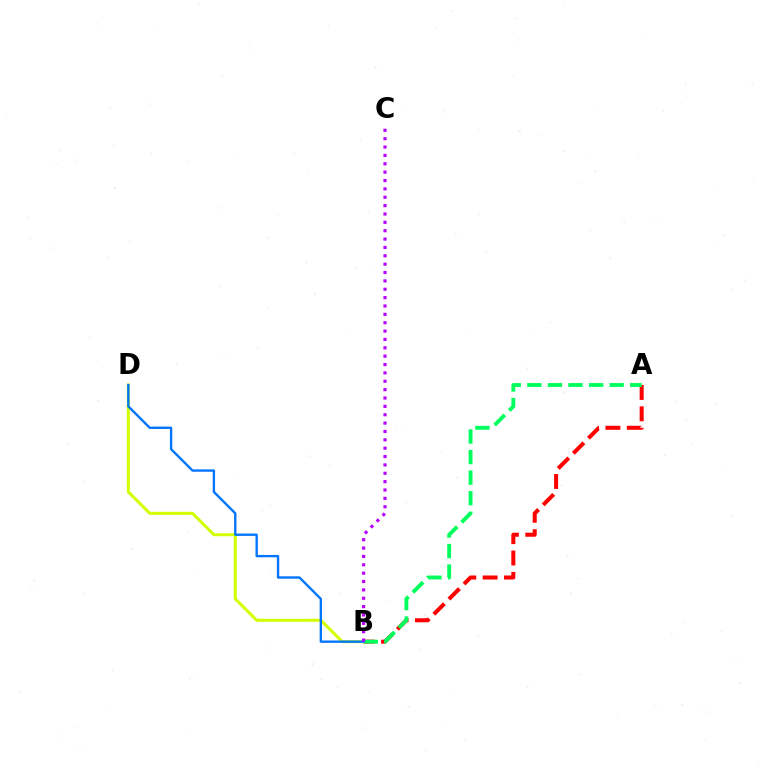{('A', 'B'): [{'color': '#ff0000', 'line_style': 'dashed', 'thickness': 2.9}, {'color': '#00ff5c', 'line_style': 'dashed', 'thickness': 2.79}], ('B', 'D'): [{'color': '#d1ff00', 'line_style': 'solid', 'thickness': 2.18}, {'color': '#0074ff', 'line_style': 'solid', 'thickness': 1.7}], ('B', 'C'): [{'color': '#b900ff', 'line_style': 'dotted', 'thickness': 2.27}]}